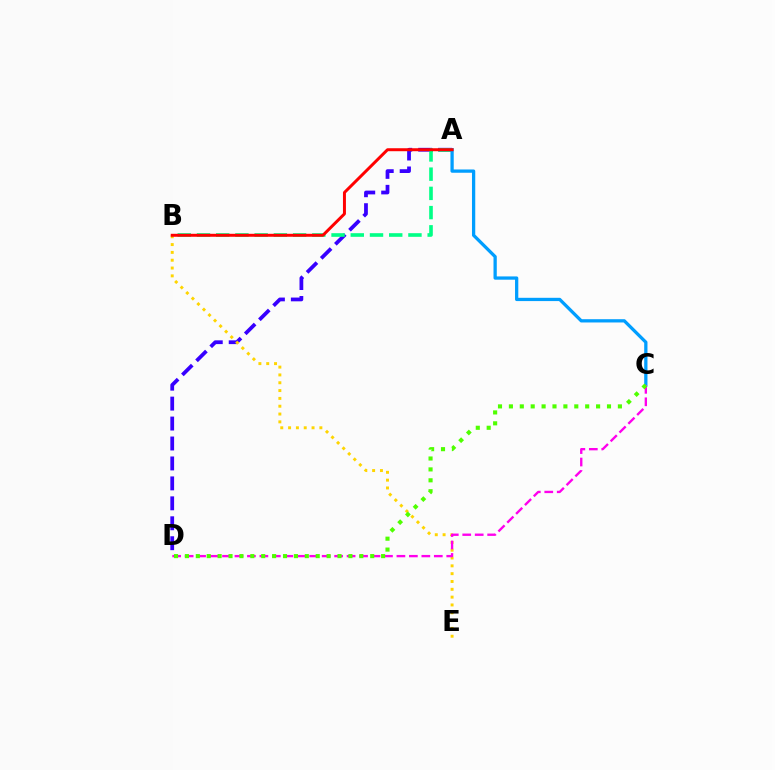{('A', 'D'): [{'color': '#3700ff', 'line_style': 'dashed', 'thickness': 2.71}], ('A', 'B'): [{'color': '#00ff86', 'line_style': 'dashed', 'thickness': 2.61}, {'color': '#ff0000', 'line_style': 'solid', 'thickness': 2.14}], ('B', 'E'): [{'color': '#ffd500', 'line_style': 'dotted', 'thickness': 2.13}], ('A', 'C'): [{'color': '#009eff', 'line_style': 'solid', 'thickness': 2.36}], ('C', 'D'): [{'color': '#ff00ed', 'line_style': 'dashed', 'thickness': 1.69}, {'color': '#4fff00', 'line_style': 'dotted', 'thickness': 2.96}]}